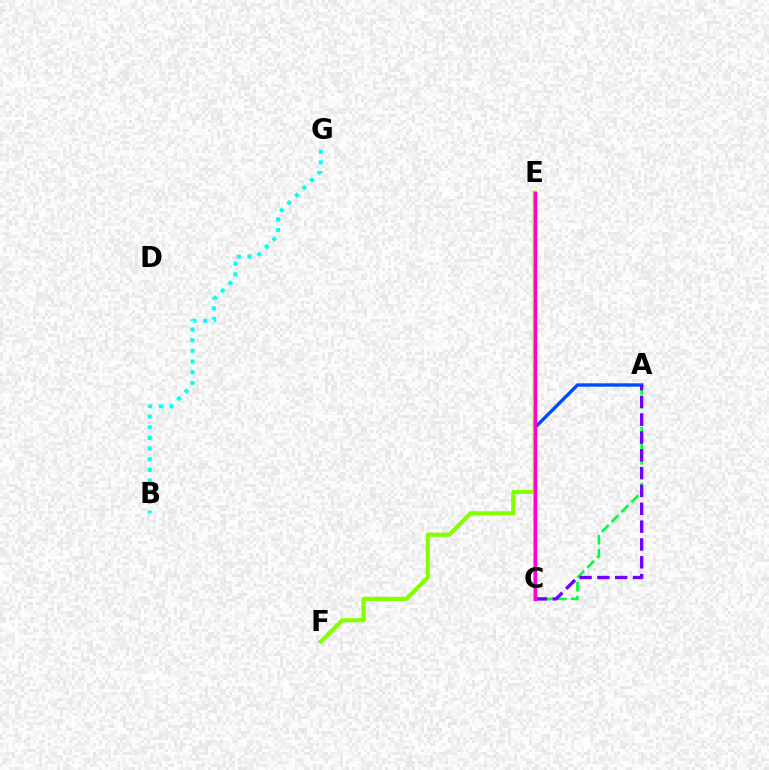{('A', 'C'): [{'color': '#00ff39', 'line_style': 'dashed', 'thickness': 1.9}, {'color': '#004bff', 'line_style': 'solid', 'thickness': 2.44}, {'color': '#7200ff', 'line_style': 'dashed', 'thickness': 2.42}], ('E', 'F'): [{'color': '#84ff00', 'line_style': 'solid', 'thickness': 2.98}], ('B', 'G'): [{'color': '#00fff6', 'line_style': 'dotted', 'thickness': 2.9}], ('C', 'E'): [{'color': '#ff0000', 'line_style': 'dashed', 'thickness': 1.69}, {'color': '#ffbd00', 'line_style': 'solid', 'thickness': 2.85}, {'color': '#ff00cf', 'line_style': 'solid', 'thickness': 2.39}]}